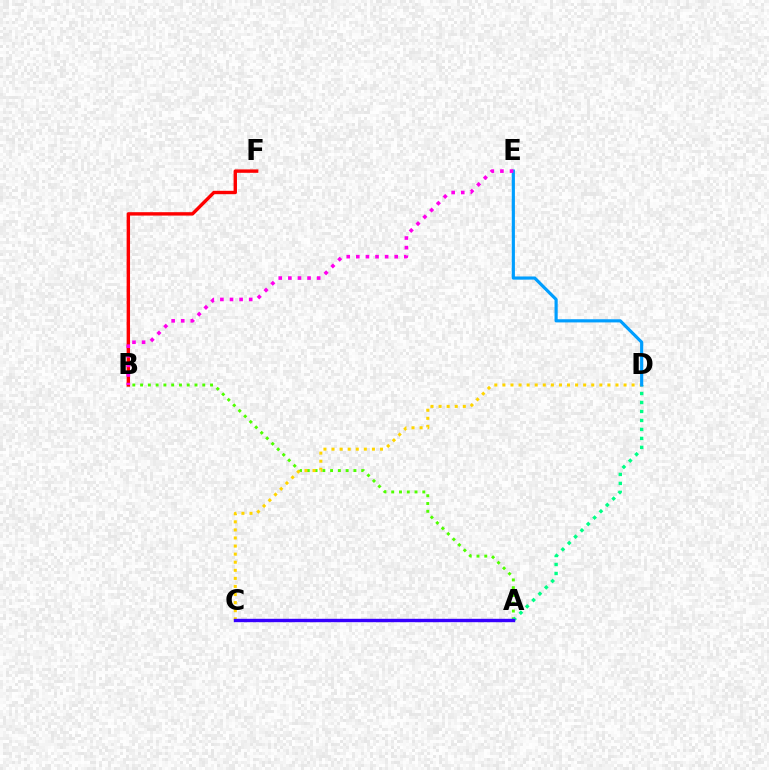{('B', 'F'): [{'color': '#ff0000', 'line_style': 'solid', 'thickness': 2.44}], ('A', 'B'): [{'color': '#4fff00', 'line_style': 'dotted', 'thickness': 2.11}], ('A', 'D'): [{'color': '#00ff86', 'line_style': 'dotted', 'thickness': 2.44}], ('C', 'D'): [{'color': '#ffd500', 'line_style': 'dotted', 'thickness': 2.19}], ('D', 'E'): [{'color': '#009eff', 'line_style': 'solid', 'thickness': 2.28}], ('A', 'C'): [{'color': '#3700ff', 'line_style': 'solid', 'thickness': 2.45}], ('B', 'E'): [{'color': '#ff00ed', 'line_style': 'dotted', 'thickness': 2.61}]}